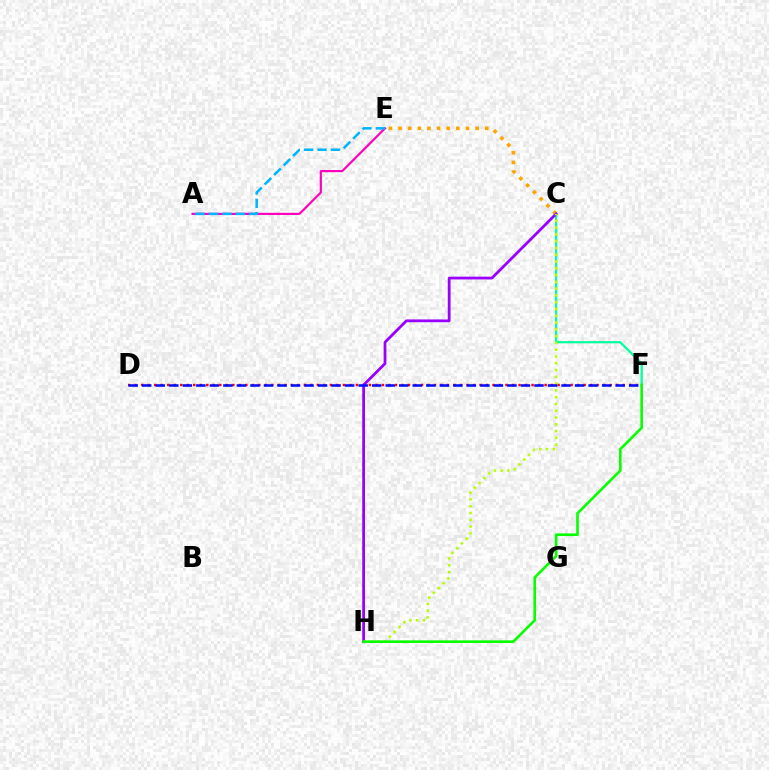{('A', 'E'): [{'color': '#ff00bd', 'line_style': 'solid', 'thickness': 1.57}, {'color': '#00b5ff', 'line_style': 'dashed', 'thickness': 1.82}], ('C', 'F'): [{'color': '#00ff9d', 'line_style': 'solid', 'thickness': 1.58}], ('C', 'E'): [{'color': '#ffa500', 'line_style': 'dotted', 'thickness': 2.62}], ('D', 'F'): [{'color': '#ff0000', 'line_style': 'dotted', 'thickness': 1.77}, {'color': '#0010ff', 'line_style': 'dashed', 'thickness': 1.84}], ('C', 'H'): [{'color': '#9b00ff', 'line_style': 'solid', 'thickness': 2.0}, {'color': '#b3ff00', 'line_style': 'dotted', 'thickness': 1.84}], ('F', 'H'): [{'color': '#08ff00', 'line_style': 'solid', 'thickness': 1.9}]}